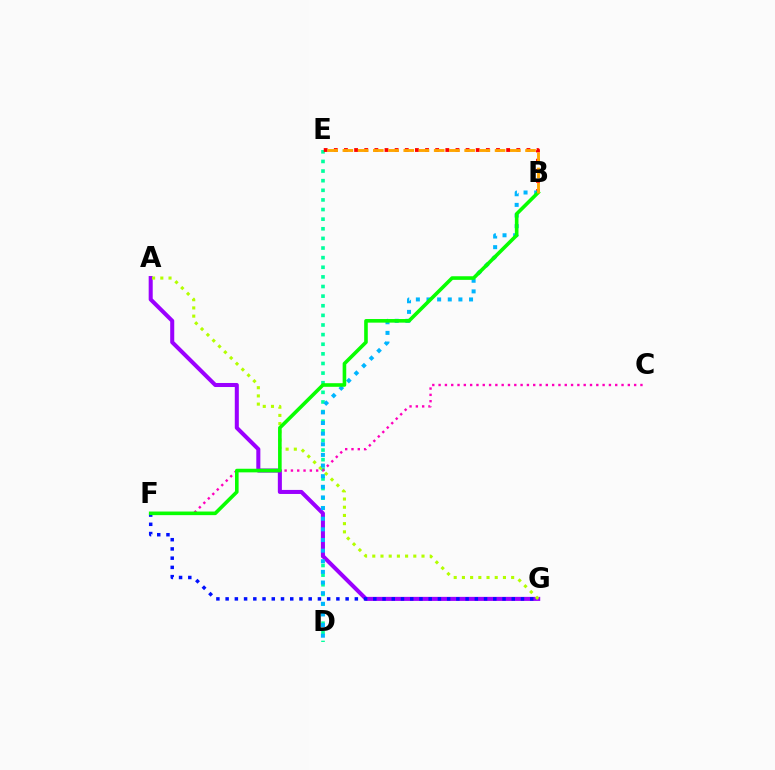{('D', 'E'): [{'color': '#00ff9d', 'line_style': 'dotted', 'thickness': 2.61}], ('B', 'E'): [{'color': '#ff0000', 'line_style': 'dotted', 'thickness': 2.75}, {'color': '#ffa500', 'line_style': 'dashed', 'thickness': 2.07}], ('A', 'G'): [{'color': '#9b00ff', 'line_style': 'solid', 'thickness': 2.91}, {'color': '#b3ff00', 'line_style': 'dotted', 'thickness': 2.23}], ('F', 'G'): [{'color': '#0010ff', 'line_style': 'dotted', 'thickness': 2.51}], ('C', 'F'): [{'color': '#ff00bd', 'line_style': 'dotted', 'thickness': 1.71}], ('B', 'D'): [{'color': '#00b5ff', 'line_style': 'dotted', 'thickness': 2.89}], ('B', 'F'): [{'color': '#08ff00', 'line_style': 'solid', 'thickness': 2.6}]}